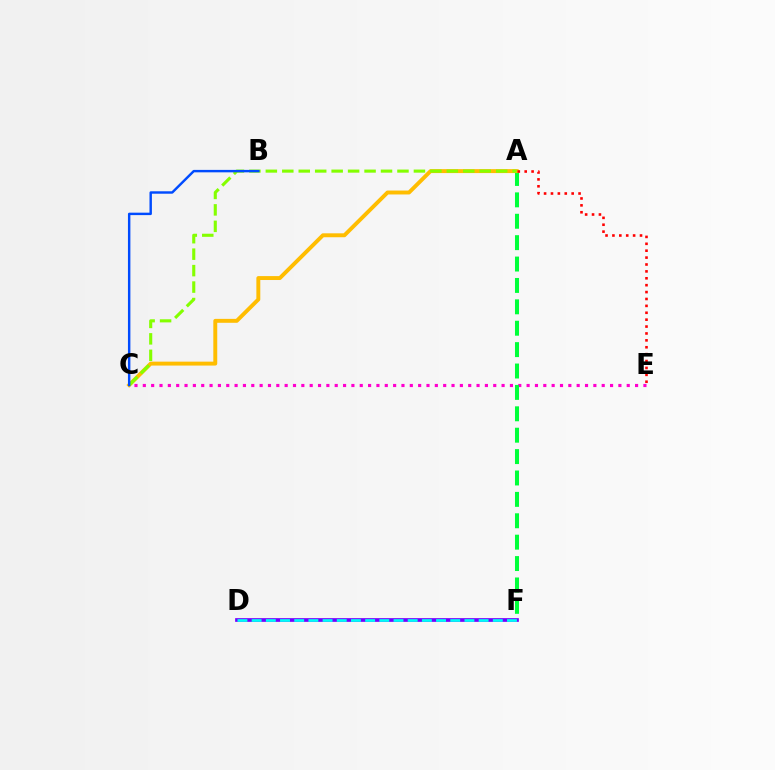{('C', 'E'): [{'color': '#ff00cf', 'line_style': 'dotted', 'thickness': 2.27}], ('A', 'F'): [{'color': '#00ff39', 'line_style': 'dashed', 'thickness': 2.91}], ('A', 'C'): [{'color': '#ffbd00', 'line_style': 'solid', 'thickness': 2.82}, {'color': '#84ff00', 'line_style': 'dashed', 'thickness': 2.24}], ('D', 'F'): [{'color': '#7200ff', 'line_style': 'solid', 'thickness': 2.66}, {'color': '#00fff6', 'line_style': 'dashed', 'thickness': 1.93}], ('B', 'C'): [{'color': '#004bff', 'line_style': 'solid', 'thickness': 1.75}], ('A', 'E'): [{'color': '#ff0000', 'line_style': 'dotted', 'thickness': 1.87}]}